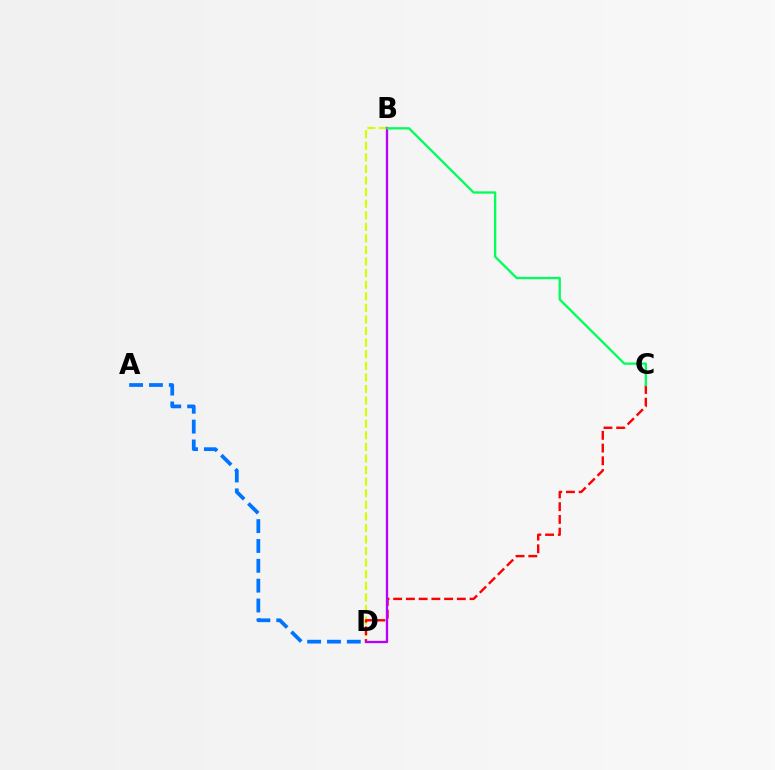{('B', 'D'): [{'color': '#d1ff00', 'line_style': 'dashed', 'thickness': 1.57}, {'color': '#b900ff', 'line_style': 'solid', 'thickness': 1.67}], ('A', 'D'): [{'color': '#0074ff', 'line_style': 'dashed', 'thickness': 2.7}], ('C', 'D'): [{'color': '#ff0000', 'line_style': 'dashed', 'thickness': 1.73}], ('B', 'C'): [{'color': '#00ff5c', 'line_style': 'solid', 'thickness': 1.67}]}